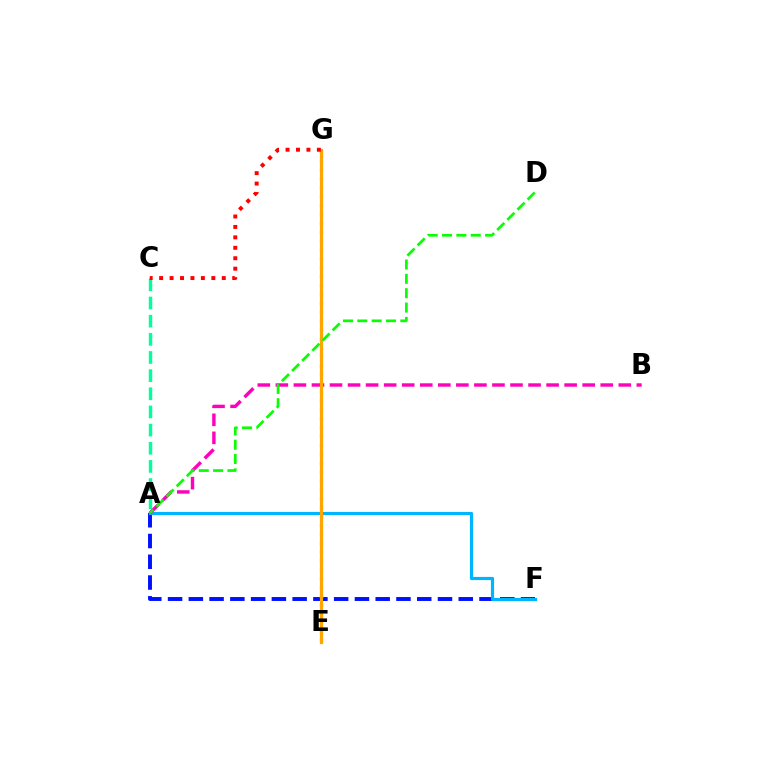{('A', 'F'): [{'color': '#0010ff', 'line_style': 'dashed', 'thickness': 2.82}, {'color': '#00b5ff', 'line_style': 'solid', 'thickness': 2.29}], ('E', 'G'): [{'color': '#b3ff00', 'line_style': 'dotted', 'thickness': 2.41}, {'color': '#9b00ff', 'line_style': 'dashed', 'thickness': 2.02}, {'color': '#ffa500', 'line_style': 'solid', 'thickness': 2.3}], ('A', 'C'): [{'color': '#00ff9d', 'line_style': 'dashed', 'thickness': 2.47}], ('A', 'B'): [{'color': '#ff00bd', 'line_style': 'dashed', 'thickness': 2.45}], ('A', 'D'): [{'color': '#08ff00', 'line_style': 'dashed', 'thickness': 1.95}], ('C', 'G'): [{'color': '#ff0000', 'line_style': 'dotted', 'thickness': 2.84}]}